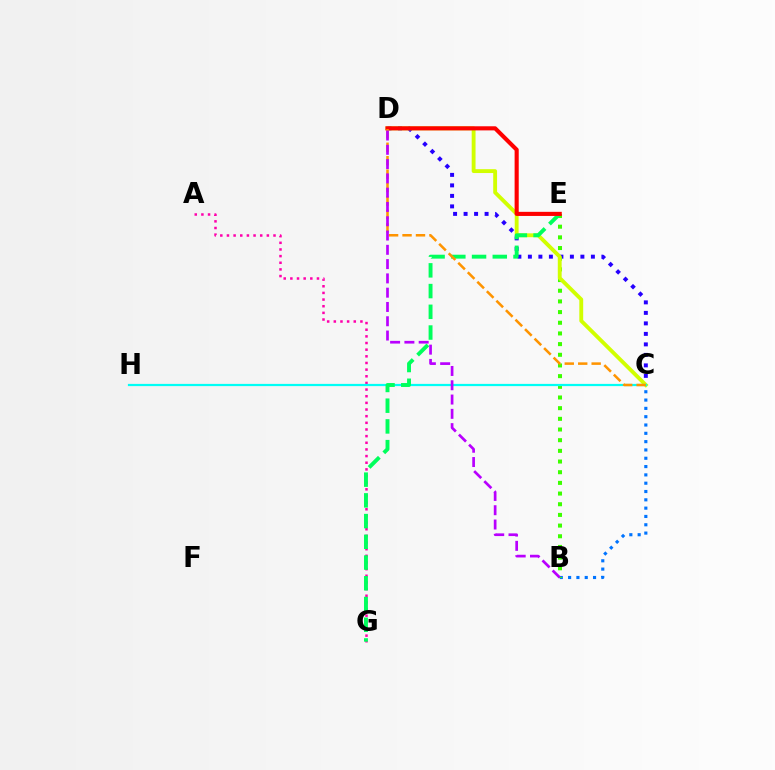{('A', 'G'): [{'color': '#ff00ac', 'line_style': 'dotted', 'thickness': 1.81}], ('C', 'D'): [{'color': '#2500ff', 'line_style': 'dotted', 'thickness': 2.85}, {'color': '#d1ff00', 'line_style': 'solid', 'thickness': 2.78}, {'color': '#ff9400', 'line_style': 'dashed', 'thickness': 1.83}], ('B', 'C'): [{'color': '#0074ff', 'line_style': 'dotted', 'thickness': 2.26}], ('B', 'E'): [{'color': '#3dff00', 'line_style': 'dotted', 'thickness': 2.9}], ('C', 'H'): [{'color': '#00fff6', 'line_style': 'solid', 'thickness': 1.6}], ('E', 'G'): [{'color': '#00ff5c', 'line_style': 'dashed', 'thickness': 2.82}], ('D', 'E'): [{'color': '#ff0000', 'line_style': 'solid', 'thickness': 2.96}], ('B', 'D'): [{'color': '#b900ff', 'line_style': 'dashed', 'thickness': 1.94}]}